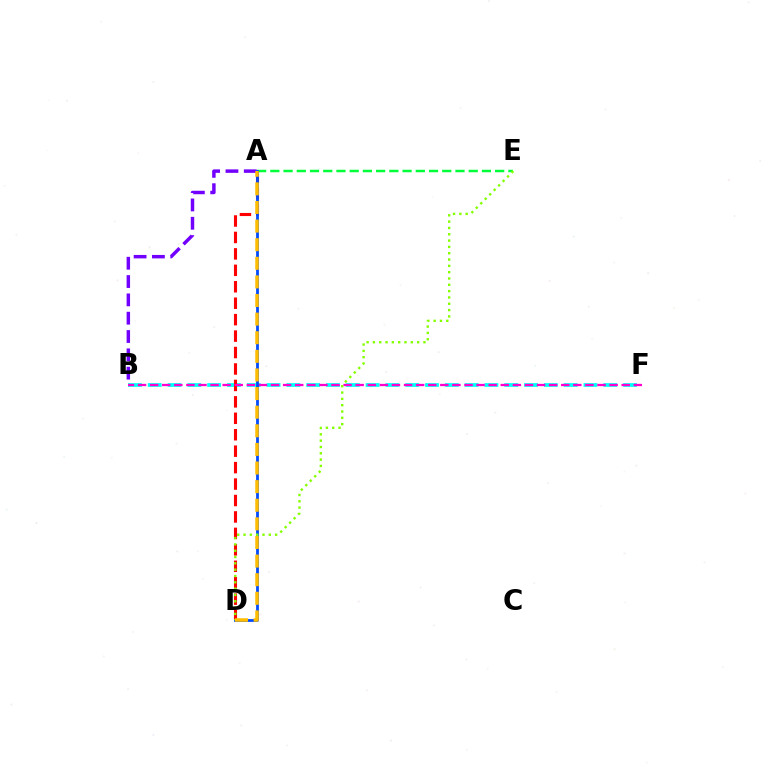{('B', 'F'): [{'color': '#00fff6', 'line_style': 'dashed', 'thickness': 2.69}, {'color': '#ff00cf', 'line_style': 'dashed', 'thickness': 1.64}], ('A', 'D'): [{'color': '#ff0000', 'line_style': 'dashed', 'thickness': 2.23}, {'color': '#004bff', 'line_style': 'solid', 'thickness': 2.0}, {'color': '#ffbd00', 'line_style': 'dashed', 'thickness': 2.53}], ('A', 'E'): [{'color': '#00ff39', 'line_style': 'dashed', 'thickness': 1.8}], ('A', 'B'): [{'color': '#7200ff', 'line_style': 'dashed', 'thickness': 2.49}], ('D', 'E'): [{'color': '#84ff00', 'line_style': 'dotted', 'thickness': 1.72}]}